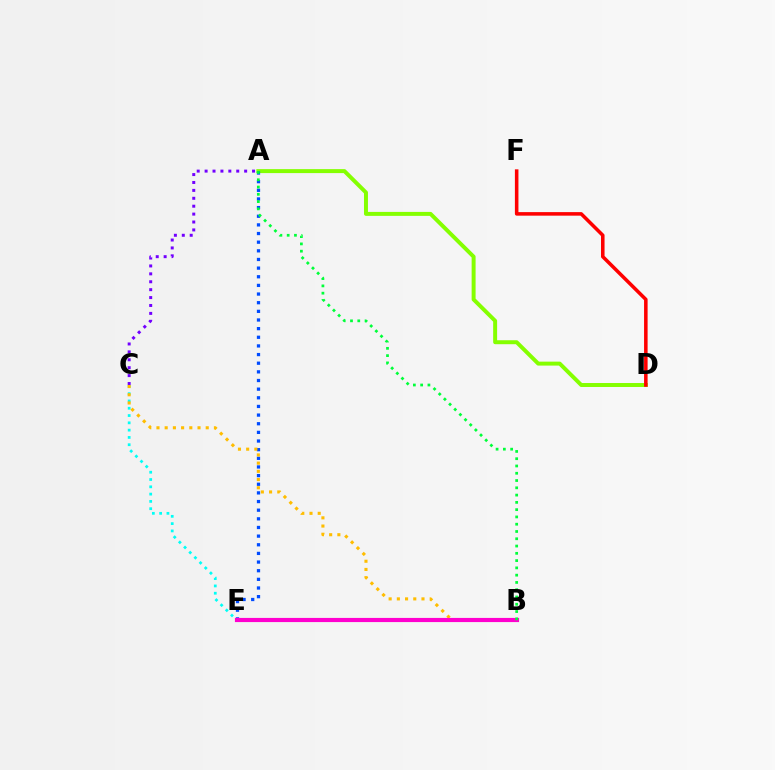{('C', 'E'): [{'color': '#00fff6', 'line_style': 'dotted', 'thickness': 1.98}], ('A', 'D'): [{'color': '#84ff00', 'line_style': 'solid', 'thickness': 2.85}], ('A', 'E'): [{'color': '#004bff', 'line_style': 'dotted', 'thickness': 2.35}], ('B', 'C'): [{'color': '#ffbd00', 'line_style': 'dotted', 'thickness': 2.23}], ('B', 'E'): [{'color': '#ff00cf', 'line_style': 'solid', 'thickness': 2.99}], ('A', 'C'): [{'color': '#7200ff', 'line_style': 'dotted', 'thickness': 2.15}], ('A', 'B'): [{'color': '#00ff39', 'line_style': 'dotted', 'thickness': 1.98}], ('D', 'F'): [{'color': '#ff0000', 'line_style': 'solid', 'thickness': 2.55}]}